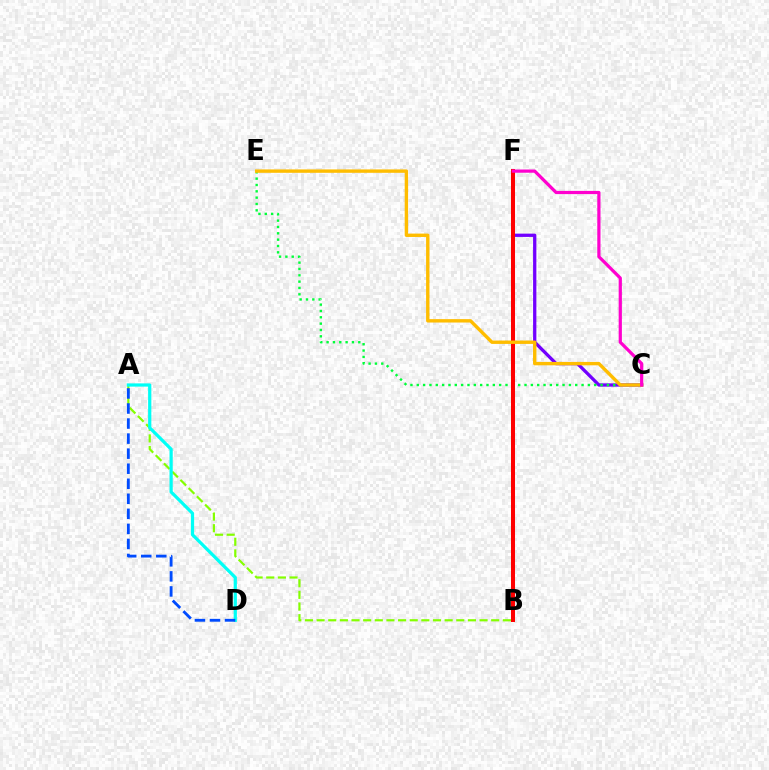{('A', 'B'): [{'color': '#84ff00', 'line_style': 'dashed', 'thickness': 1.58}], ('A', 'D'): [{'color': '#00fff6', 'line_style': 'solid', 'thickness': 2.32}, {'color': '#004bff', 'line_style': 'dashed', 'thickness': 2.04}], ('C', 'F'): [{'color': '#7200ff', 'line_style': 'solid', 'thickness': 2.37}, {'color': '#ff00cf', 'line_style': 'solid', 'thickness': 2.31}], ('C', 'E'): [{'color': '#00ff39', 'line_style': 'dotted', 'thickness': 1.72}, {'color': '#ffbd00', 'line_style': 'solid', 'thickness': 2.44}], ('B', 'F'): [{'color': '#ff0000', 'line_style': 'solid', 'thickness': 2.9}]}